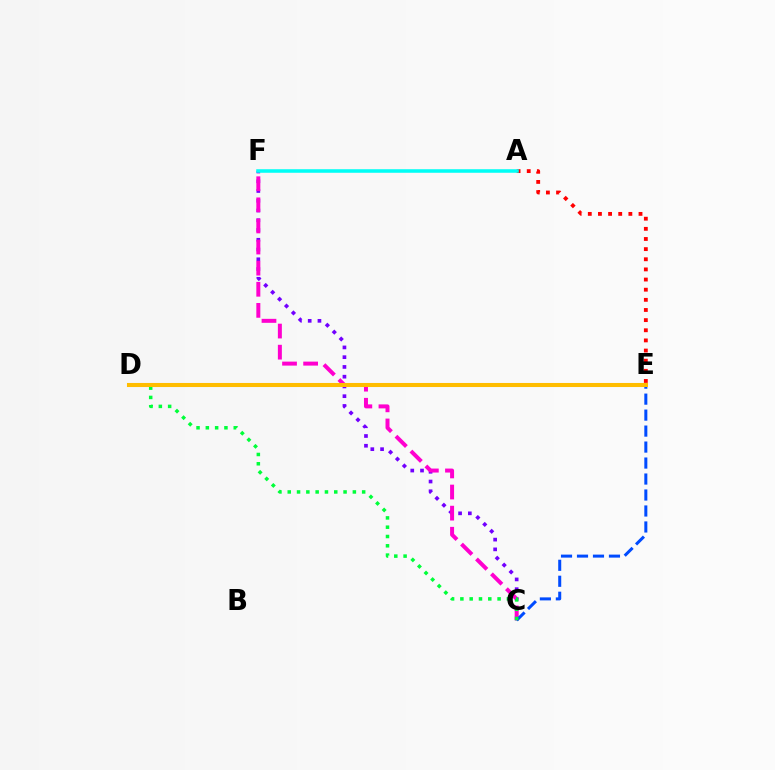{('C', 'F'): [{'color': '#7200ff', 'line_style': 'dotted', 'thickness': 2.65}, {'color': '#ff00cf', 'line_style': 'dashed', 'thickness': 2.87}], ('A', 'E'): [{'color': '#ff0000', 'line_style': 'dotted', 'thickness': 2.76}], ('A', 'F'): [{'color': '#00fff6', 'line_style': 'solid', 'thickness': 2.55}], ('D', 'E'): [{'color': '#84ff00', 'line_style': 'dashed', 'thickness': 2.89}, {'color': '#ffbd00', 'line_style': 'solid', 'thickness': 2.92}], ('C', 'E'): [{'color': '#004bff', 'line_style': 'dashed', 'thickness': 2.17}], ('C', 'D'): [{'color': '#00ff39', 'line_style': 'dotted', 'thickness': 2.53}]}